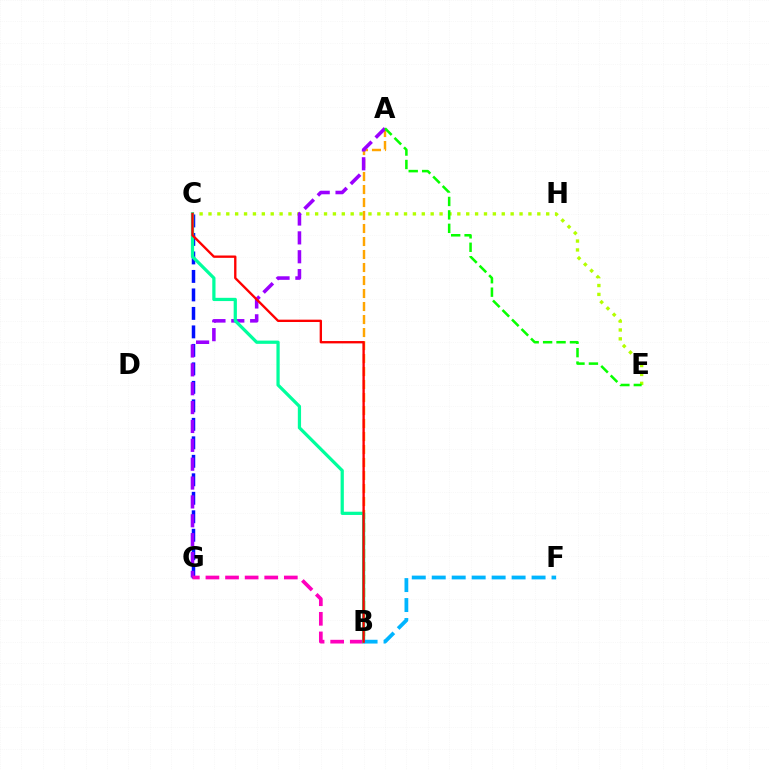{('C', 'G'): [{'color': '#0010ff', 'line_style': 'dashed', 'thickness': 2.51}], ('A', 'B'): [{'color': '#ffa500', 'line_style': 'dashed', 'thickness': 1.77}], ('C', 'E'): [{'color': '#b3ff00', 'line_style': 'dotted', 'thickness': 2.41}], ('A', 'G'): [{'color': '#9b00ff', 'line_style': 'dashed', 'thickness': 2.56}], ('A', 'E'): [{'color': '#08ff00', 'line_style': 'dashed', 'thickness': 1.83}], ('B', 'G'): [{'color': '#ff00bd', 'line_style': 'dashed', 'thickness': 2.66}], ('B', 'C'): [{'color': '#00ff9d', 'line_style': 'solid', 'thickness': 2.33}, {'color': '#ff0000', 'line_style': 'solid', 'thickness': 1.69}], ('B', 'F'): [{'color': '#00b5ff', 'line_style': 'dashed', 'thickness': 2.71}]}